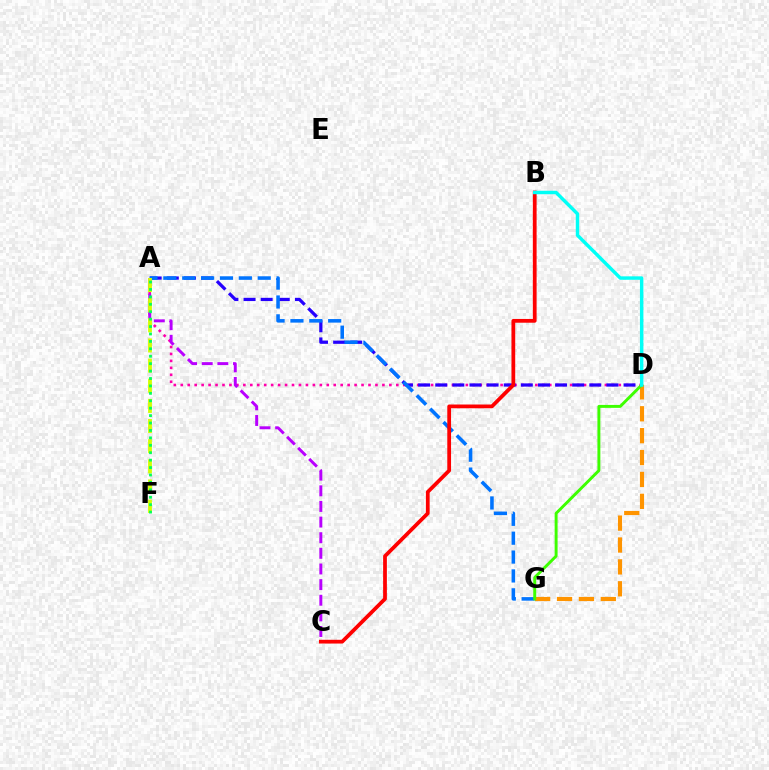{('A', 'D'): [{'color': '#ff00ac', 'line_style': 'dotted', 'thickness': 1.89}, {'color': '#2500ff', 'line_style': 'dashed', 'thickness': 2.33}], ('A', 'G'): [{'color': '#0074ff', 'line_style': 'dashed', 'thickness': 2.56}], ('D', 'G'): [{'color': '#ff9400', 'line_style': 'dashed', 'thickness': 2.97}, {'color': '#3dff00', 'line_style': 'solid', 'thickness': 2.11}], ('A', 'C'): [{'color': '#b900ff', 'line_style': 'dashed', 'thickness': 2.12}], ('B', 'C'): [{'color': '#ff0000', 'line_style': 'solid', 'thickness': 2.71}], ('A', 'F'): [{'color': '#d1ff00', 'line_style': 'dashed', 'thickness': 2.74}, {'color': '#00ff5c', 'line_style': 'dotted', 'thickness': 2.02}], ('B', 'D'): [{'color': '#00fff6', 'line_style': 'solid', 'thickness': 2.48}]}